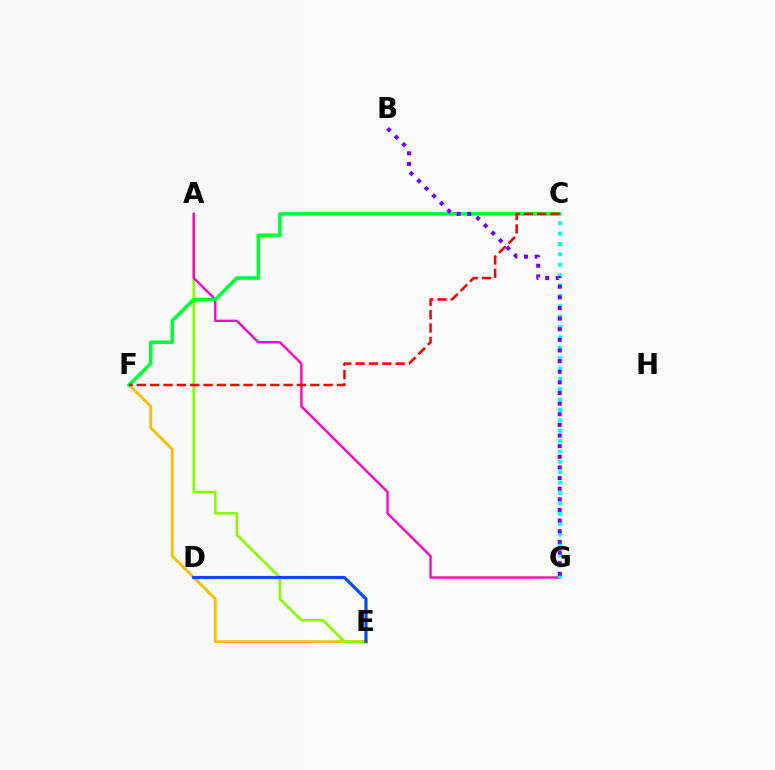{('E', 'F'): [{'color': '#ffbd00', 'line_style': 'solid', 'thickness': 2.03}], ('A', 'E'): [{'color': '#84ff00', 'line_style': 'solid', 'thickness': 1.87}], ('A', 'G'): [{'color': '#ff00cf', 'line_style': 'solid', 'thickness': 1.7}], ('C', 'F'): [{'color': '#00ff39', 'line_style': 'solid', 'thickness': 2.56}, {'color': '#ff0000', 'line_style': 'dashed', 'thickness': 1.81}], ('C', 'G'): [{'color': '#00fff6', 'line_style': 'dotted', 'thickness': 2.82}], ('B', 'G'): [{'color': '#7200ff', 'line_style': 'dotted', 'thickness': 2.89}], ('D', 'E'): [{'color': '#004bff', 'line_style': 'solid', 'thickness': 2.27}]}